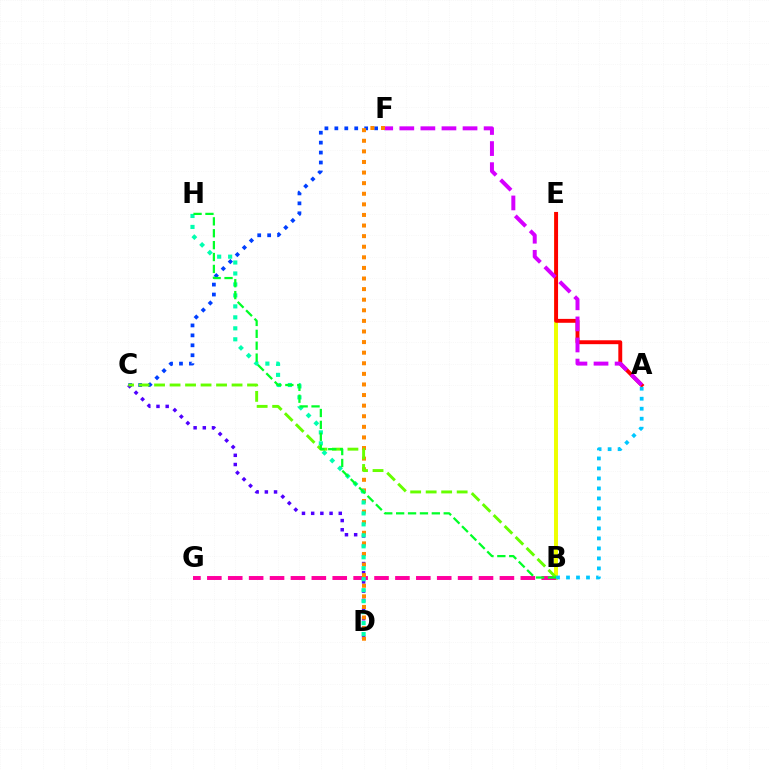{('B', 'E'): [{'color': '#eeff00', 'line_style': 'solid', 'thickness': 2.85}], ('A', 'E'): [{'color': '#ff0000', 'line_style': 'solid', 'thickness': 2.81}], ('C', 'F'): [{'color': '#003fff', 'line_style': 'dotted', 'thickness': 2.7}], ('C', 'D'): [{'color': '#4f00ff', 'line_style': 'dotted', 'thickness': 2.5}], ('B', 'G'): [{'color': '#ff00a0', 'line_style': 'dashed', 'thickness': 2.84}], ('D', 'F'): [{'color': '#ff8800', 'line_style': 'dotted', 'thickness': 2.88}], ('D', 'H'): [{'color': '#00ffaf', 'line_style': 'dotted', 'thickness': 2.98}], ('A', 'F'): [{'color': '#d600ff', 'line_style': 'dashed', 'thickness': 2.86}], ('B', 'C'): [{'color': '#66ff00', 'line_style': 'dashed', 'thickness': 2.11}], ('A', 'B'): [{'color': '#00c7ff', 'line_style': 'dotted', 'thickness': 2.72}], ('B', 'H'): [{'color': '#00ff27', 'line_style': 'dashed', 'thickness': 1.62}]}